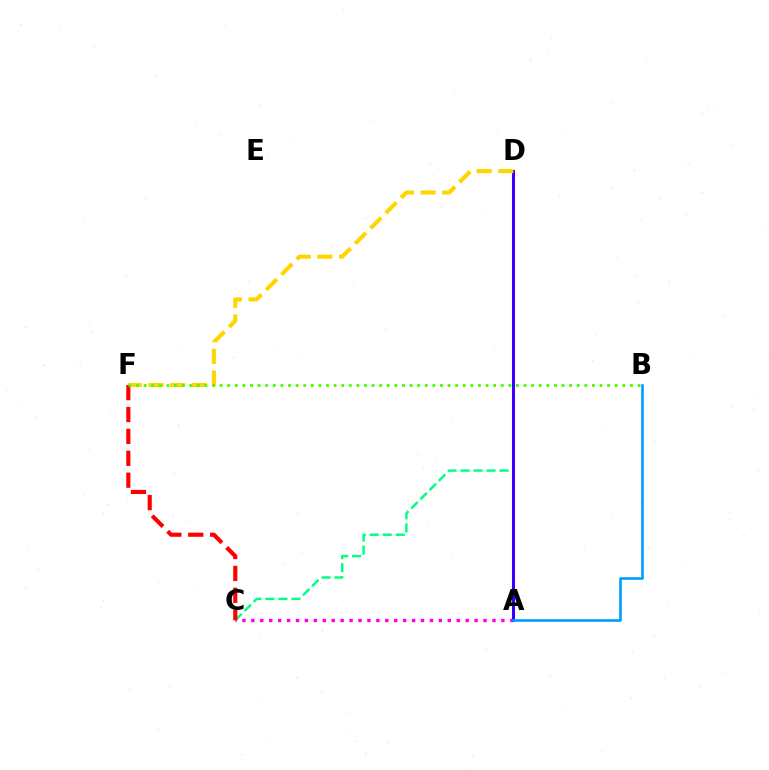{('C', 'D'): [{'color': '#00ff86', 'line_style': 'dashed', 'thickness': 1.77}], ('A', 'C'): [{'color': '#ff00ed', 'line_style': 'dotted', 'thickness': 2.43}], ('A', 'D'): [{'color': '#3700ff', 'line_style': 'solid', 'thickness': 2.18}], ('D', 'F'): [{'color': '#ffd500', 'line_style': 'dashed', 'thickness': 2.94}], ('C', 'F'): [{'color': '#ff0000', 'line_style': 'dashed', 'thickness': 2.97}], ('A', 'B'): [{'color': '#009eff', 'line_style': 'solid', 'thickness': 1.9}], ('B', 'F'): [{'color': '#4fff00', 'line_style': 'dotted', 'thickness': 2.06}]}